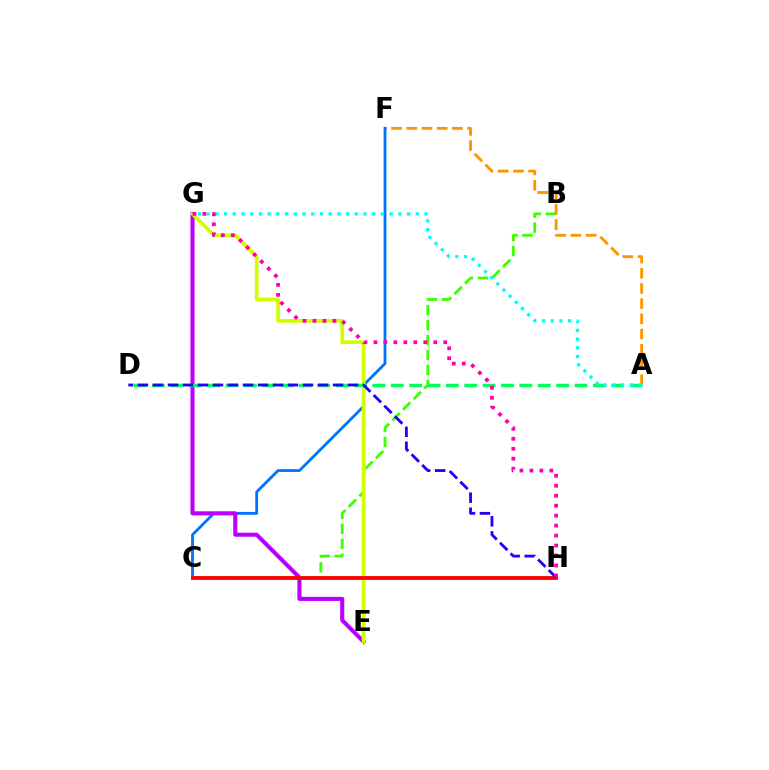{('A', 'F'): [{'color': '#ff9400', 'line_style': 'dashed', 'thickness': 2.07}], ('C', 'F'): [{'color': '#0074ff', 'line_style': 'solid', 'thickness': 2.02}], ('B', 'C'): [{'color': '#3dff00', 'line_style': 'dashed', 'thickness': 2.03}], ('E', 'G'): [{'color': '#b900ff', 'line_style': 'solid', 'thickness': 2.94}, {'color': '#d1ff00', 'line_style': 'solid', 'thickness': 2.67}], ('A', 'D'): [{'color': '#00ff5c', 'line_style': 'dashed', 'thickness': 2.5}], ('A', 'G'): [{'color': '#00fff6', 'line_style': 'dotted', 'thickness': 2.37}], ('C', 'H'): [{'color': '#ff0000', 'line_style': 'solid', 'thickness': 2.76}], ('D', 'H'): [{'color': '#2500ff', 'line_style': 'dashed', 'thickness': 2.04}], ('G', 'H'): [{'color': '#ff00ac', 'line_style': 'dotted', 'thickness': 2.71}]}